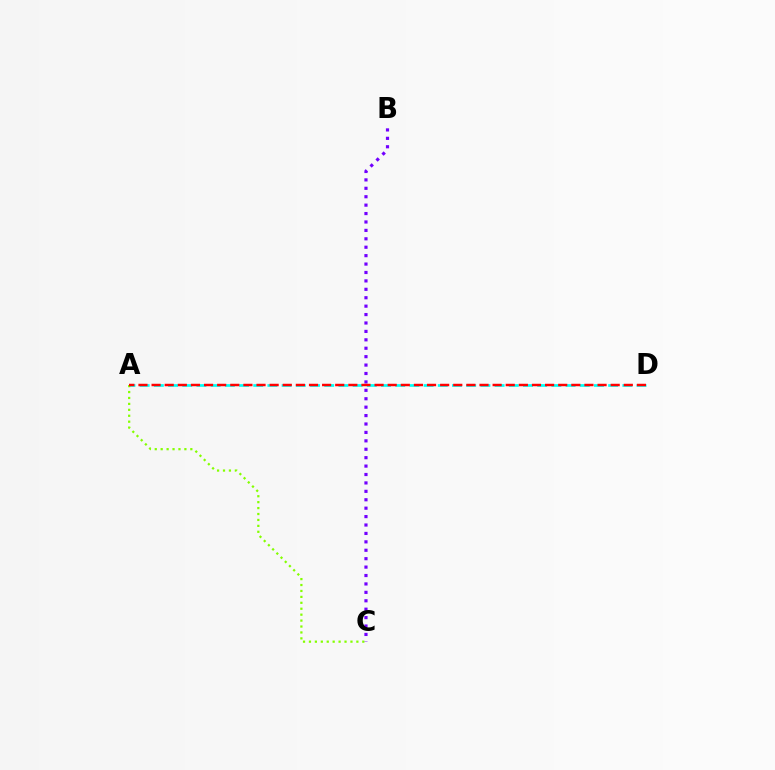{('A', 'D'): [{'color': '#00fff6', 'line_style': 'dashed', 'thickness': 1.93}, {'color': '#ff0000', 'line_style': 'dashed', 'thickness': 1.78}], ('A', 'C'): [{'color': '#84ff00', 'line_style': 'dotted', 'thickness': 1.61}], ('B', 'C'): [{'color': '#7200ff', 'line_style': 'dotted', 'thickness': 2.29}]}